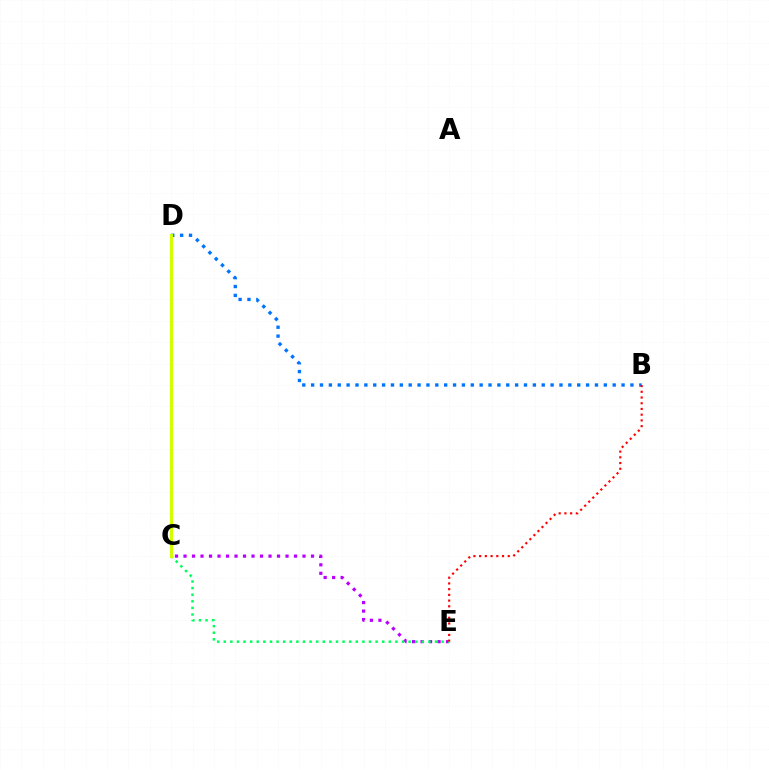{('C', 'E'): [{'color': '#b900ff', 'line_style': 'dotted', 'thickness': 2.31}, {'color': '#00ff5c', 'line_style': 'dotted', 'thickness': 1.79}], ('B', 'D'): [{'color': '#0074ff', 'line_style': 'dotted', 'thickness': 2.41}], ('B', 'E'): [{'color': '#ff0000', 'line_style': 'dotted', 'thickness': 1.55}], ('C', 'D'): [{'color': '#d1ff00', 'line_style': 'solid', 'thickness': 2.31}]}